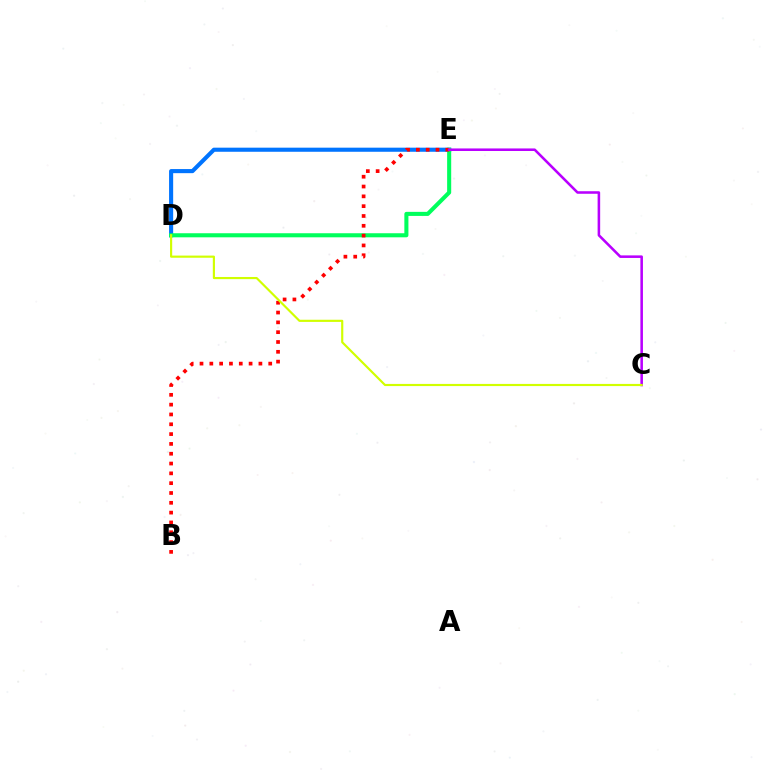{('D', 'E'): [{'color': '#0074ff', 'line_style': 'solid', 'thickness': 2.95}, {'color': '#00ff5c', 'line_style': 'solid', 'thickness': 2.93}], ('B', 'E'): [{'color': '#ff0000', 'line_style': 'dotted', 'thickness': 2.67}], ('C', 'E'): [{'color': '#b900ff', 'line_style': 'solid', 'thickness': 1.84}], ('C', 'D'): [{'color': '#d1ff00', 'line_style': 'solid', 'thickness': 1.56}]}